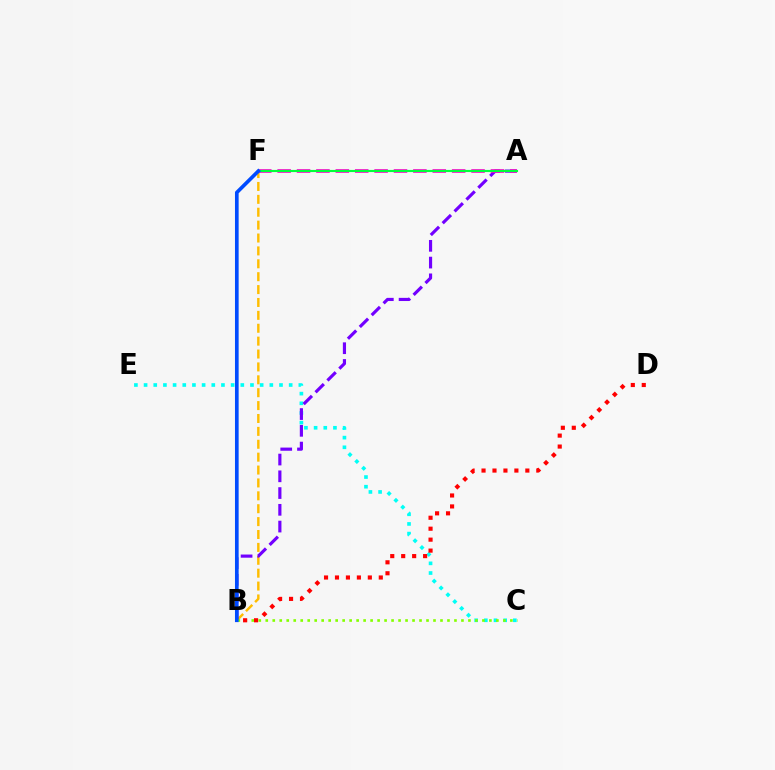{('C', 'E'): [{'color': '#00fff6', 'line_style': 'dotted', 'thickness': 2.63}], ('B', 'F'): [{'color': '#ffbd00', 'line_style': 'dashed', 'thickness': 1.75}, {'color': '#004bff', 'line_style': 'solid', 'thickness': 2.64}], ('A', 'B'): [{'color': '#7200ff', 'line_style': 'dashed', 'thickness': 2.28}], ('A', 'F'): [{'color': '#ff00cf', 'line_style': 'dashed', 'thickness': 2.63}, {'color': '#00ff39', 'line_style': 'solid', 'thickness': 1.53}], ('B', 'C'): [{'color': '#84ff00', 'line_style': 'dotted', 'thickness': 1.9}], ('B', 'D'): [{'color': '#ff0000', 'line_style': 'dotted', 'thickness': 2.98}]}